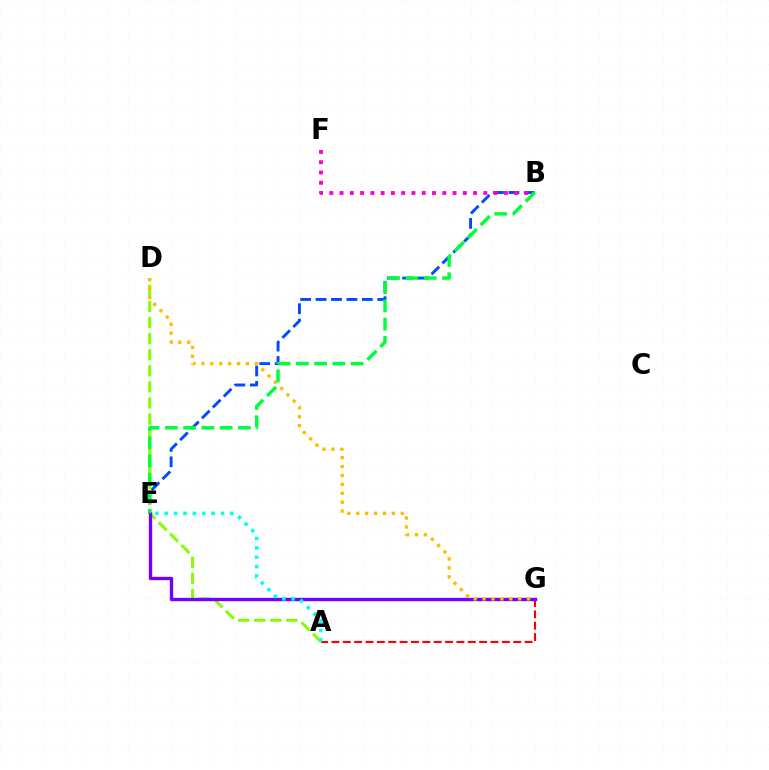{('B', 'E'): [{'color': '#004bff', 'line_style': 'dashed', 'thickness': 2.1}, {'color': '#00ff39', 'line_style': 'dashed', 'thickness': 2.48}], ('B', 'F'): [{'color': '#ff00cf', 'line_style': 'dotted', 'thickness': 2.79}], ('A', 'G'): [{'color': '#ff0000', 'line_style': 'dashed', 'thickness': 1.54}], ('A', 'D'): [{'color': '#84ff00', 'line_style': 'dashed', 'thickness': 2.19}], ('E', 'G'): [{'color': '#7200ff', 'line_style': 'solid', 'thickness': 2.42}], ('A', 'E'): [{'color': '#00fff6', 'line_style': 'dotted', 'thickness': 2.54}], ('D', 'G'): [{'color': '#ffbd00', 'line_style': 'dotted', 'thickness': 2.42}]}